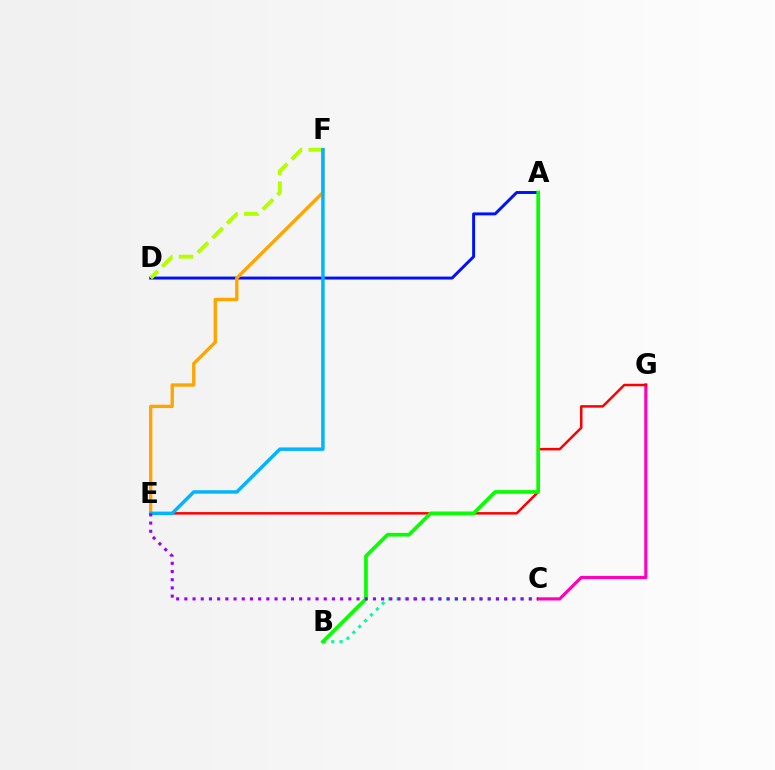{('A', 'D'): [{'color': '#0010ff', 'line_style': 'solid', 'thickness': 2.12}], ('B', 'C'): [{'color': '#00ff9d', 'line_style': 'dotted', 'thickness': 2.25}], ('C', 'G'): [{'color': '#ff00bd', 'line_style': 'solid', 'thickness': 2.28}], ('E', 'G'): [{'color': '#ff0000', 'line_style': 'solid', 'thickness': 1.79}], ('D', 'F'): [{'color': '#b3ff00', 'line_style': 'dashed', 'thickness': 2.81}], ('A', 'B'): [{'color': '#08ff00', 'line_style': 'solid', 'thickness': 2.65}], ('E', 'F'): [{'color': '#ffa500', 'line_style': 'solid', 'thickness': 2.41}, {'color': '#00b5ff', 'line_style': 'solid', 'thickness': 2.49}], ('C', 'E'): [{'color': '#9b00ff', 'line_style': 'dotted', 'thickness': 2.23}]}